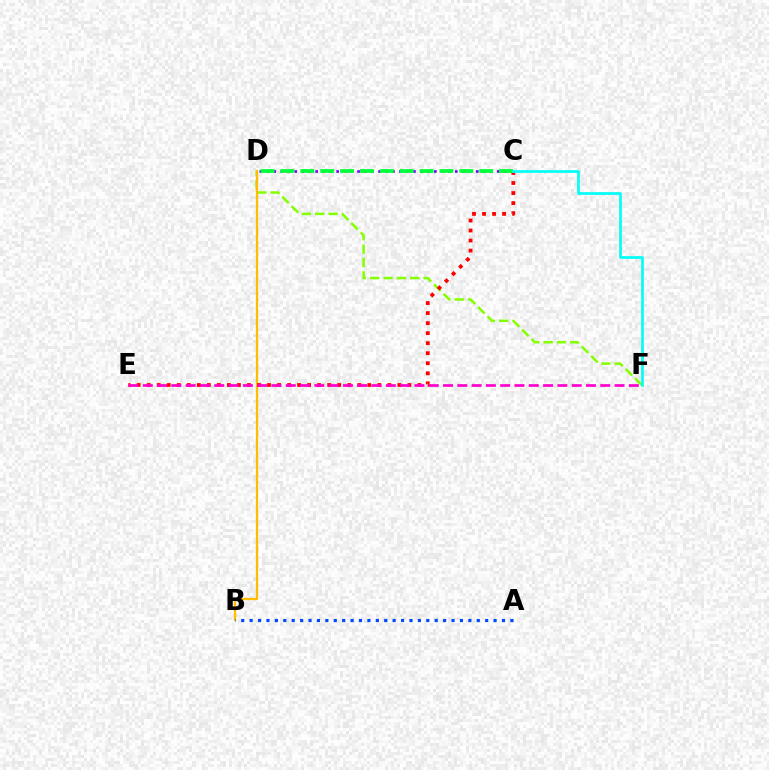{('D', 'F'): [{'color': '#84ff00', 'line_style': 'dashed', 'thickness': 1.81}], ('B', 'D'): [{'color': '#ffbd00', 'line_style': 'solid', 'thickness': 1.63}], ('A', 'B'): [{'color': '#004bff', 'line_style': 'dotted', 'thickness': 2.29}], ('C', 'E'): [{'color': '#ff0000', 'line_style': 'dotted', 'thickness': 2.72}], ('C', 'D'): [{'color': '#7200ff', 'line_style': 'dotted', 'thickness': 1.9}, {'color': '#00ff39', 'line_style': 'dashed', 'thickness': 2.7}], ('E', 'F'): [{'color': '#ff00cf', 'line_style': 'dashed', 'thickness': 1.94}], ('C', 'F'): [{'color': '#00fff6', 'line_style': 'solid', 'thickness': 1.93}]}